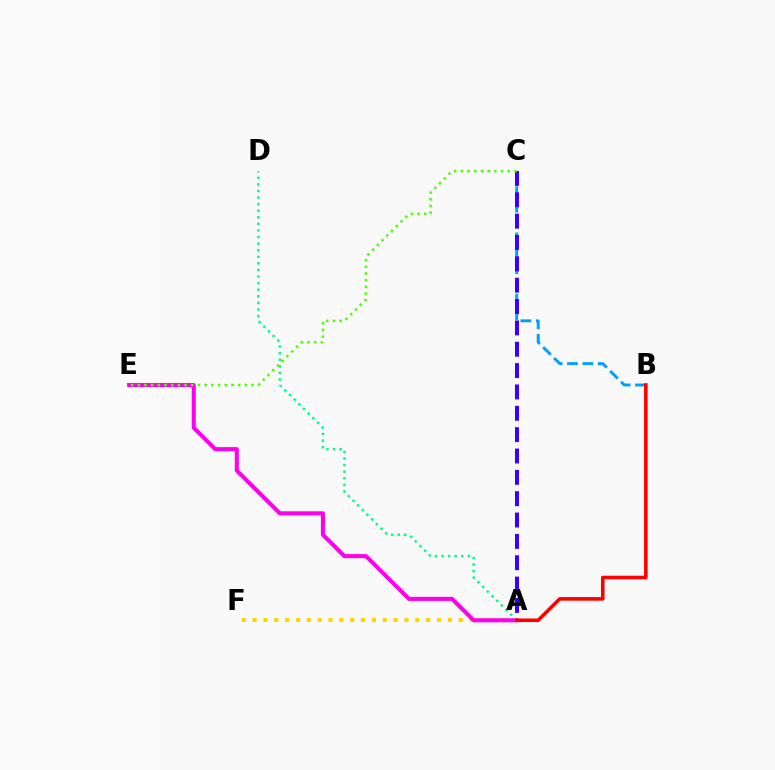{('B', 'C'): [{'color': '#009eff', 'line_style': 'dashed', 'thickness': 2.09}], ('A', 'F'): [{'color': '#ffd500', 'line_style': 'dotted', 'thickness': 2.95}], ('A', 'E'): [{'color': '#ff00ed', 'line_style': 'solid', 'thickness': 2.93}], ('A', 'D'): [{'color': '#00ff86', 'line_style': 'dotted', 'thickness': 1.79}], ('A', 'B'): [{'color': '#ff0000', 'line_style': 'solid', 'thickness': 2.59}], ('A', 'C'): [{'color': '#3700ff', 'line_style': 'dashed', 'thickness': 2.9}], ('C', 'E'): [{'color': '#4fff00', 'line_style': 'dotted', 'thickness': 1.82}]}